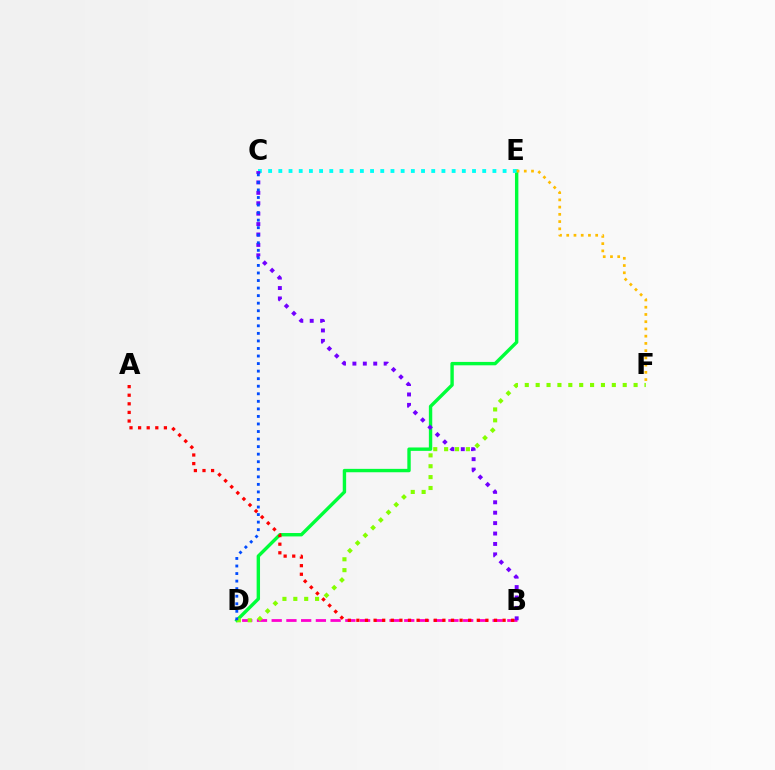{('B', 'D'): [{'color': '#ff00cf', 'line_style': 'dashed', 'thickness': 2.0}], ('D', 'E'): [{'color': '#00ff39', 'line_style': 'solid', 'thickness': 2.45}], ('C', 'E'): [{'color': '#00fff6', 'line_style': 'dotted', 'thickness': 2.77}], ('D', 'F'): [{'color': '#84ff00', 'line_style': 'dotted', 'thickness': 2.96}], ('B', 'C'): [{'color': '#7200ff', 'line_style': 'dotted', 'thickness': 2.83}], ('E', 'F'): [{'color': '#ffbd00', 'line_style': 'dotted', 'thickness': 1.97}], ('A', 'B'): [{'color': '#ff0000', 'line_style': 'dotted', 'thickness': 2.34}], ('C', 'D'): [{'color': '#004bff', 'line_style': 'dotted', 'thickness': 2.05}]}